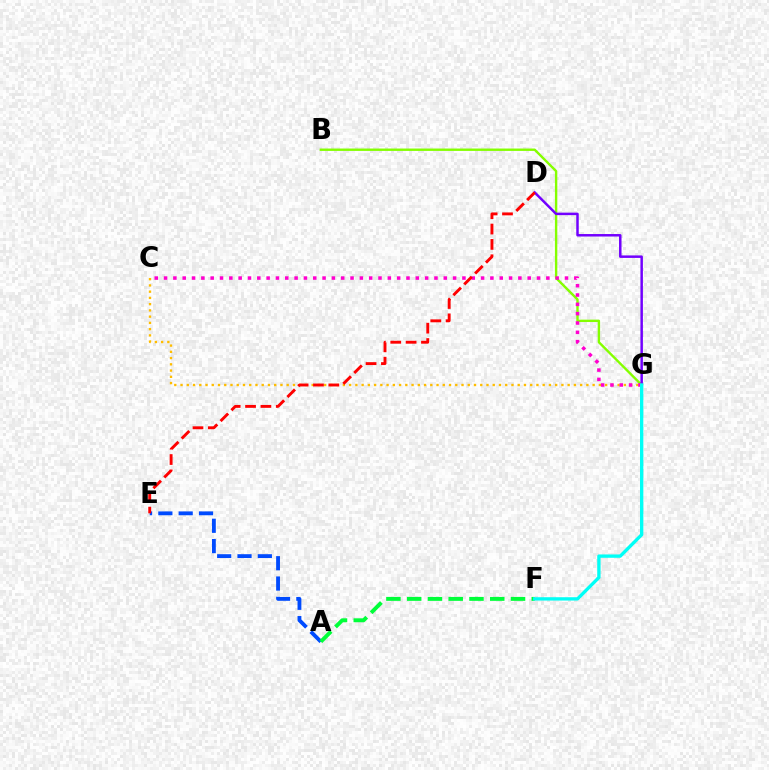{('B', 'G'): [{'color': '#84ff00', 'line_style': 'solid', 'thickness': 1.72}], ('C', 'G'): [{'color': '#ffbd00', 'line_style': 'dotted', 'thickness': 1.7}, {'color': '#ff00cf', 'line_style': 'dotted', 'thickness': 2.53}], ('D', 'G'): [{'color': '#7200ff', 'line_style': 'solid', 'thickness': 1.79}], ('A', 'E'): [{'color': '#004bff', 'line_style': 'dashed', 'thickness': 2.76}], ('D', 'E'): [{'color': '#ff0000', 'line_style': 'dashed', 'thickness': 2.09}], ('A', 'F'): [{'color': '#00ff39', 'line_style': 'dashed', 'thickness': 2.82}], ('F', 'G'): [{'color': '#00fff6', 'line_style': 'solid', 'thickness': 2.4}]}